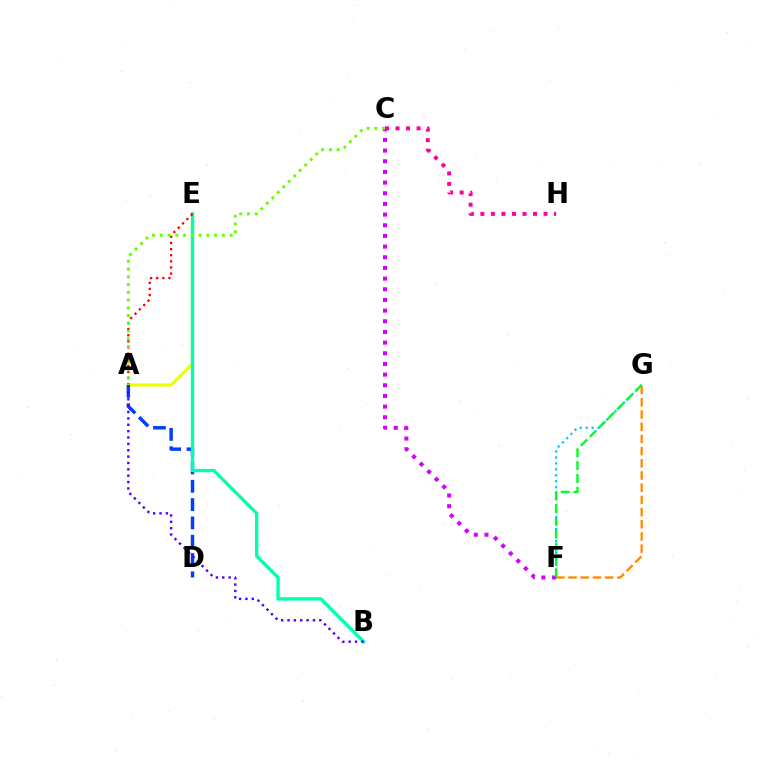{('A', 'E'): [{'color': '#eeff00', 'line_style': 'solid', 'thickness': 2.28}, {'color': '#ff0000', 'line_style': 'dotted', 'thickness': 1.66}], ('A', 'D'): [{'color': '#003fff', 'line_style': 'dashed', 'thickness': 2.49}], ('F', 'G'): [{'color': '#ff8800', 'line_style': 'dashed', 'thickness': 1.66}, {'color': '#00c7ff', 'line_style': 'dotted', 'thickness': 1.62}, {'color': '#00ff27', 'line_style': 'dashed', 'thickness': 1.74}], ('B', 'E'): [{'color': '#00ffaf', 'line_style': 'solid', 'thickness': 2.4}], ('A', 'B'): [{'color': '#4f00ff', 'line_style': 'dotted', 'thickness': 1.73}], ('C', 'H'): [{'color': '#ff00a0', 'line_style': 'dotted', 'thickness': 2.86}], ('C', 'F'): [{'color': '#d600ff', 'line_style': 'dotted', 'thickness': 2.9}], ('A', 'C'): [{'color': '#66ff00', 'line_style': 'dotted', 'thickness': 2.11}]}